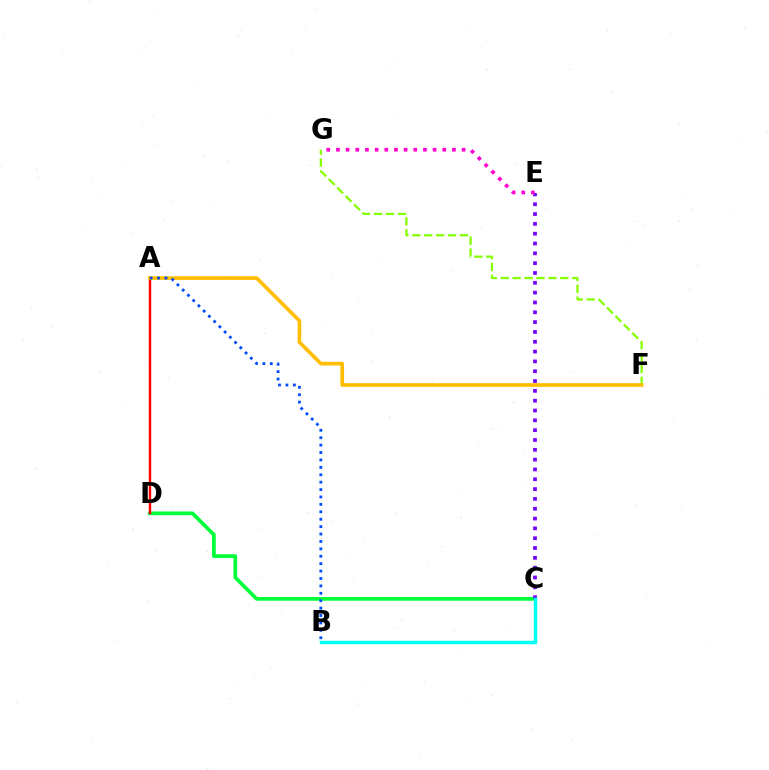{('C', 'D'): [{'color': '#00ff39', 'line_style': 'solid', 'thickness': 2.66}], ('C', 'E'): [{'color': '#7200ff', 'line_style': 'dotted', 'thickness': 2.67}], ('E', 'G'): [{'color': '#ff00cf', 'line_style': 'dotted', 'thickness': 2.63}], ('F', 'G'): [{'color': '#84ff00', 'line_style': 'dashed', 'thickness': 1.62}], ('A', 'D'): [{'color': '#ff0000', 'line_style': 'solid', 'thickness': 1.75}], ('B', 'C'): [{'color': '#00fff6', 'line_style': 'solid', 'thickness': 2.51}], ('A', 'F'): [{'color': '#ffbd00', 'line_style': 'solid', 'thickness': 2.63}], ('A', 'B'): [{'color': '#004bff', 'line_style': 'dotted', 'thickness': 2.01}]}